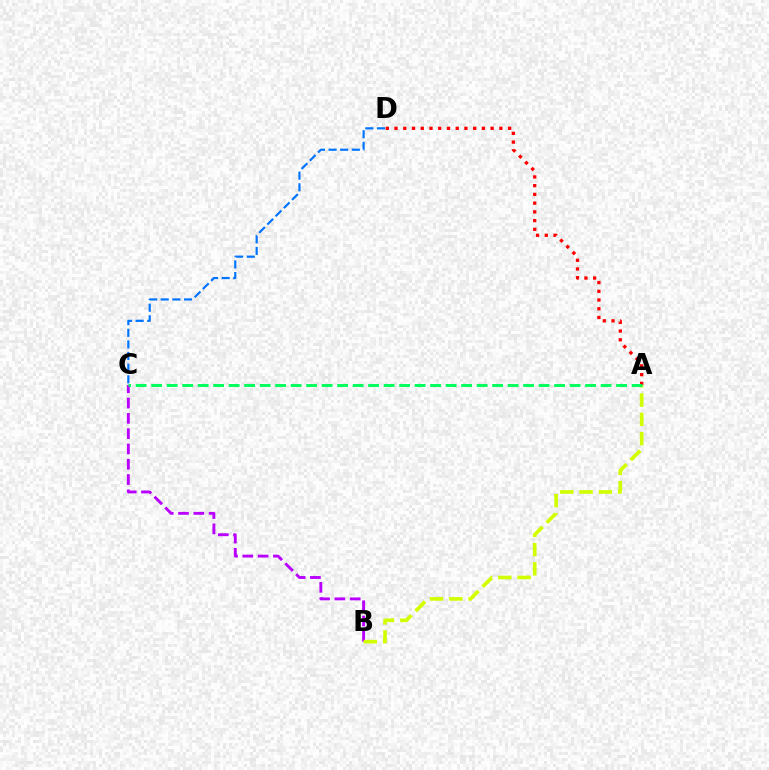{('B', 'C'): [{'color': '#b900ff', 'line_style': 'dashed', 'thickness': 2.08}], ('C', 'D'): [{'color': '#0074ff', 'line_style': 'dashed', 'thickness': 1.58}], ('A', 'B'): [{'color': '#d1ff00', 'line_style': 'dashed', 'thickness': 2.62}], ('A', 'D'): [{'color': '#ff0000', 'line_style': 'dotted', 'thickness': 2.37}], ('A', 'C'): [{'color': '#00ff5c', 'line_style': 'dashed', 'thickness': 2.11}]}